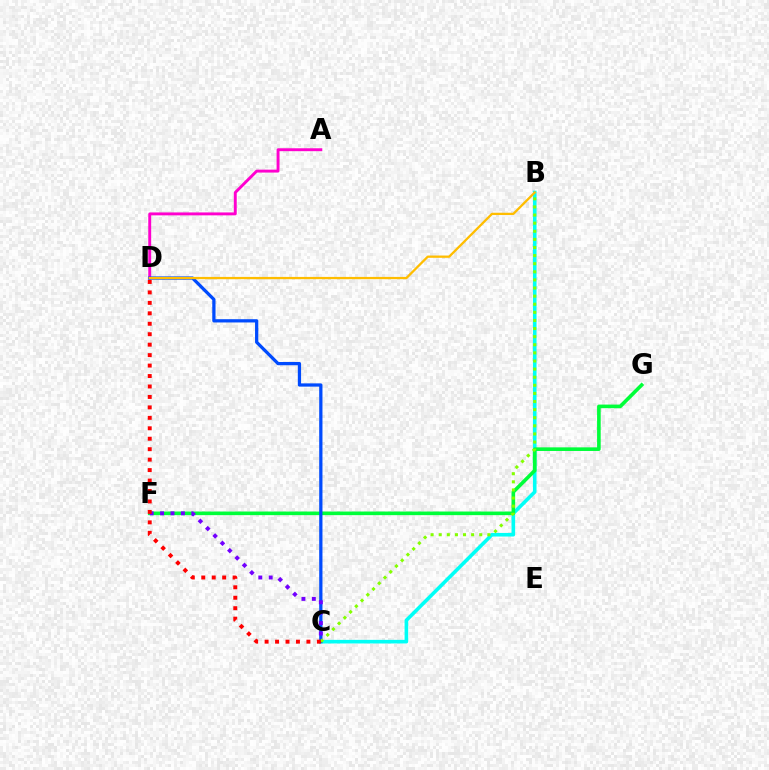{('B', 'C'): [{'color': '#00fff6', 'line_style': 'solid', 'thickness': 2.6}, {'color': '#84ff00', 'line_style': 'dotted', 'thickness': 2.2}], ('F', 'G'): [{'color': '#00ff39', 'line_style': 'solid', 'thickness': 2.61}], ('A', 'D'): [{'color': '#ff00cf', 'line_style': 'solid', 'thickness': 2.09}], ('C', 'D'): [{'color': '#004bff', 'line_style': 'solid', 'thickness': 2.34}, {'color': '#ff0000', 'line_style': 'dotted', 'thickness': 2.84}], ('C', 'F'): [{'color': '#7200ff', 'line_style': 'dotted', 'thickness': 2.83}], ('B', 'D'): [{'color': '#ffbd00', 'line_style': 'solid', 'thickness': 1.65}]}